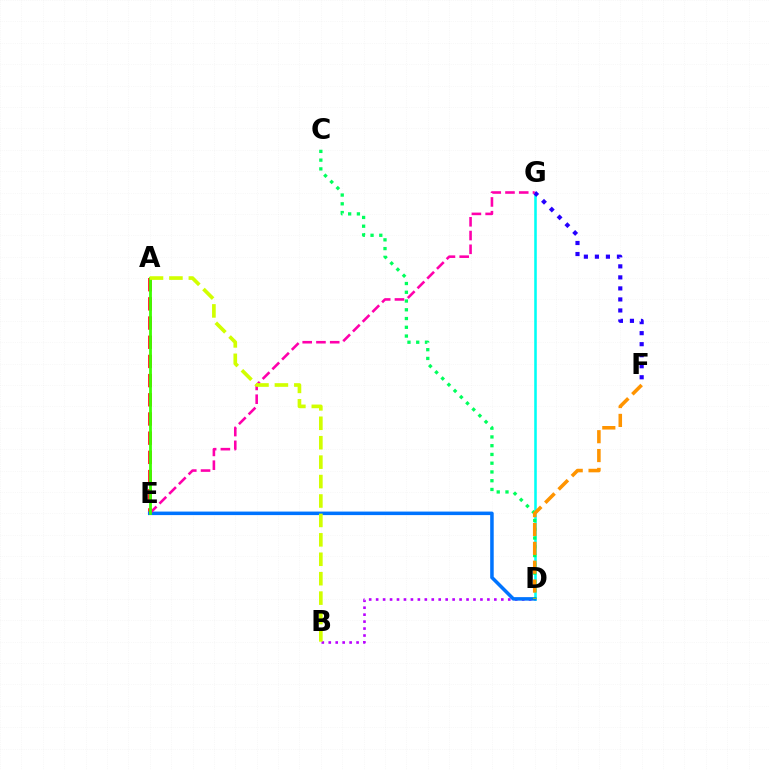{('B', 'D'): [{'color': '#b900ff', 'line_style': 'dotted', 'thickness': 1.89}], ('A', 'E'): [{'color': '#ff0000', 'line_style': 'dashed', 'thickness': 2.61}, {'color': '#3dff00', 'line_style': 'solid', 'thickness': 2.01}], ('D', 'G'): [{'color': '#00fff6', 'line_style': 'solid', 'thickness': 1.85}], ('F', 'G'): [{'color': '#2500ff', 'line_style': 'dotted', 'thickness': 2.99}], ('D', 'E'): [{'color': '#0074ff', 'line_style': 'solid', 'thickness': 2.54}], ('C', 'D'): [{'color': '#00ff5c', 'line_style': 'dotted', 'thickness': 2.38}], ('E', 'G'): [{'color': '#ff00ac', 'line_style': 'dashed', 'thickness': 1.87}], ('D', 'F'): [{'color': '#ff9400', 'line_style': 'dashed', 'thickness': 2.56}], ('A', 'B'): [{'color': '#d1ff00', 'line_style': 'dashed', 'thickness': 2.64}]}